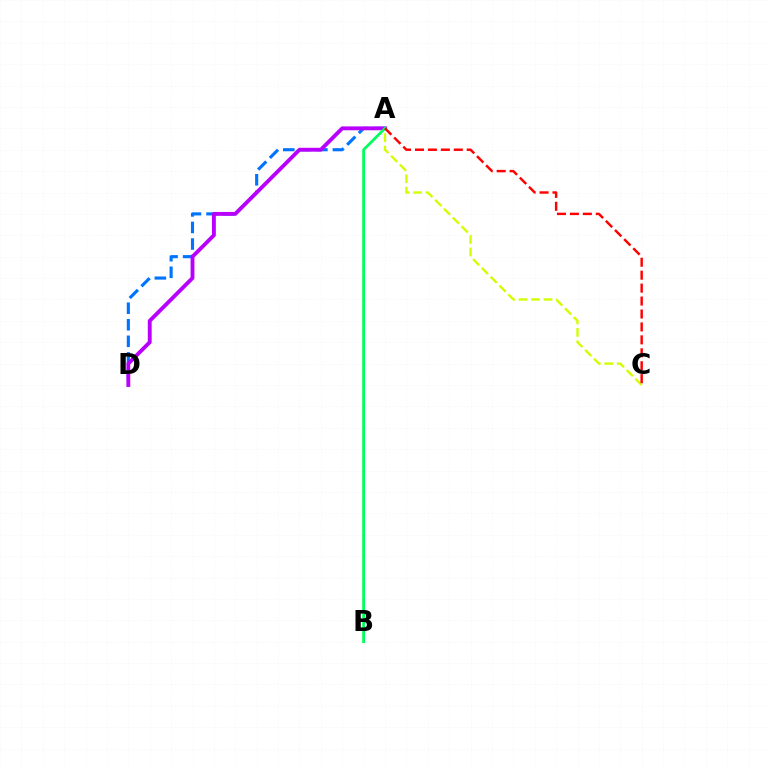{('A', 'C'): [{'color': '#d1ff00', 'line_style': 'dashed', 'thickness': 1.7}, {'color': '#ff0000', 'line_style': 'dashed', 'thickness': 1.76}], ('A', 'D'): [{'color': '#0074ff', 'line_style': 'dashed', 'thickness': 2.25}, {'color': '#b900ff', 'line_style': 'solid', 'thickness': 2.78}], ('A', 'B'): [{'color': '#00ff5c', 'line_style': 'solid', 'thickness': 2.0}]}